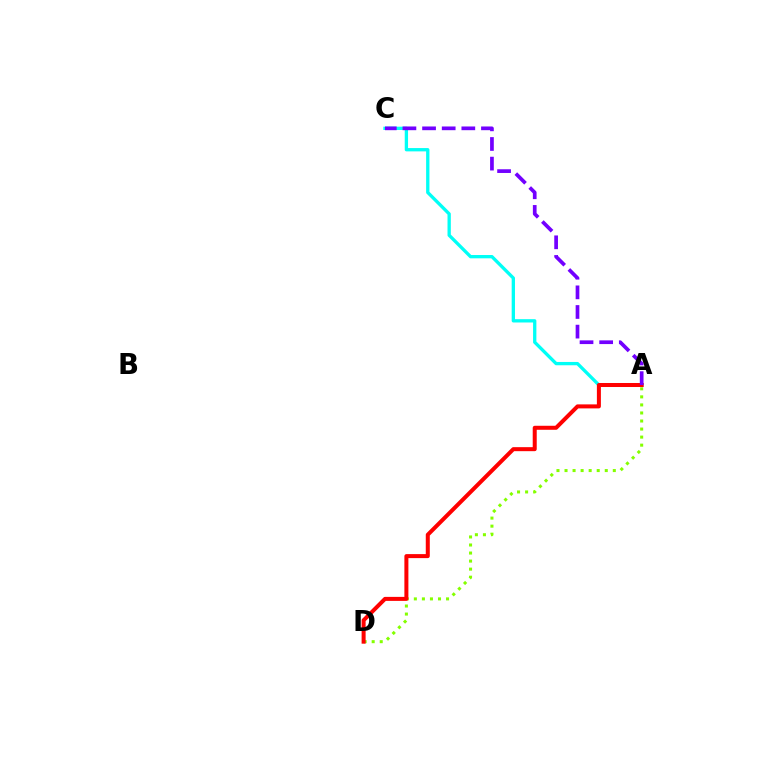{('A', 'C'): [{'color': '#00fff6', 'line_style': 'solid', 'thickness': 2.39}, {'color': '#7200ff', 'line_style': 'dashed', 'thickness': 2.67}], ('A', 'D'): [{'color': '#84ff00', 'line_style': 'dotted', 'thickness': 2.19}, {'color': '#ff0000', 'line_style': 'solid', 'thickness': 2.89}]}